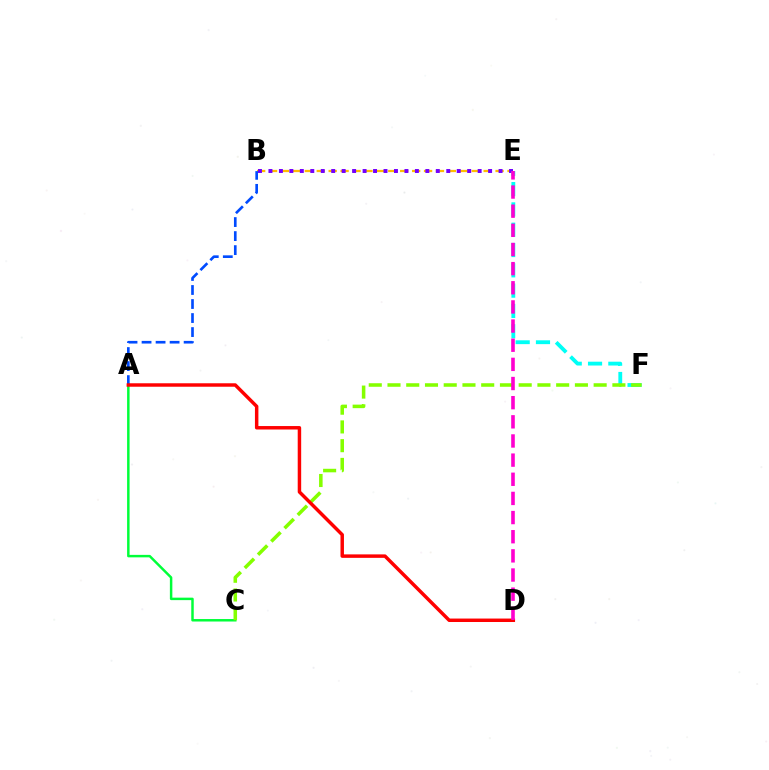{('B', 'E'): [{'color': '#ffbd00', 'line_style': 'dashed', 'thickness': 1.62}, {'color': '#7200ff', 'line_style': 'dotted', 'thickness': 2.84}], ('A', 'C'): [{'color': '#00ff39', 'line_style': 'solid', 'thickness': 1.78}], ('E', 'F'): [{'color': '#00fff6', 'line_style': 'dashed', 'thickness': 2.76}], ('A', 'B'): [{'color': '#004bff', 'line_style': 'dashed', 'thickness': 1.91}], ('C', 'F'): [{'color': '#84ff00', 'line_style': 'dashed', 'thickness': 2.55}], ('A', 'D'): [{'color': '#ff0000', 'line_style': 'solid', 'thickness': 2.49}], ('D', 'E'): [{'color': '#ff00cf', 'line_style': 'dashed', 'thickness': 2.6}]}